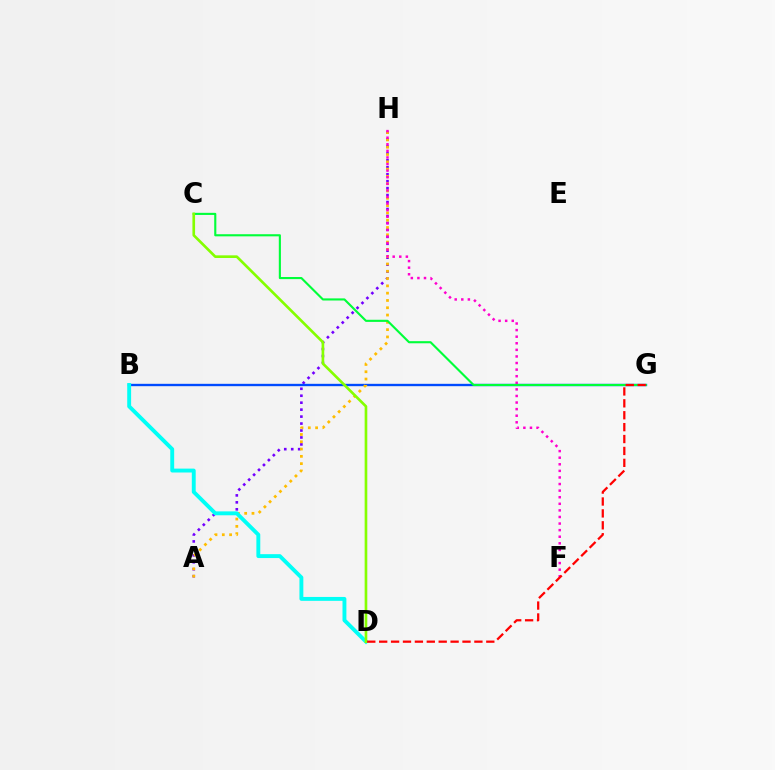{('A', 'H'): [{'color': '#7200ff', 'line_style': 'dotted', 'thickness': 1.89}, {'color': '#ffbd00', 'line_style': 'dotted', 'thickness': 1.98}], ('B', 'G'): [{'color': '#004bff', 'line_style': 'solid', 'thickness': 1.7}], ('F', 'H'): [{'color': '#ff00cf', 'line_style': 'dotted', 'thickness': 1.79}], ('B', 'D'): [{'color': '#00fff6', 'line_style': 'solid', 'thickness': 2.8}], ('C', 'G'): [{'color': '#00ff39', 'line_style': 'solid', 'thickness': 1.53}], ('C', 'D'): [{'color': '#84ff00', 'line_style': 'solid', 'thickness': 1.91}], ('D', 'G'): [{'color': '#ff0000', 'line_style': 'dashed', 'thickness': 1.62}]}